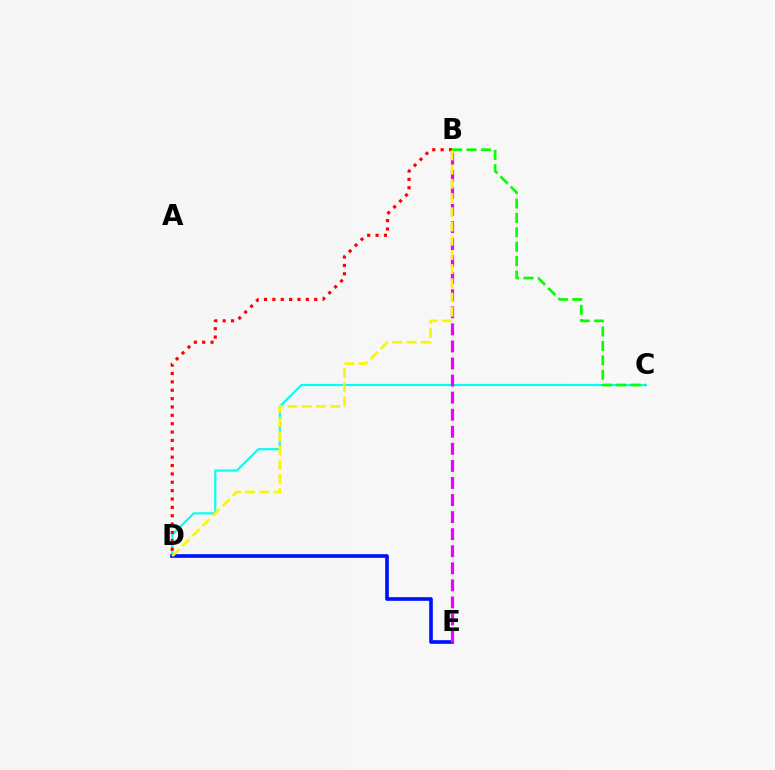{('C', 'D'): [{'color': '#00fff6', 'line_style': 'solid', 'thickness': 1.56}], ('B', 'D'): [{'color': '#ff0000', 'line_style': 'dotted', 'thickness': 2.27}, {'color': '#fcf500', 'line_style': 'dashed', 'thickness': 1.93}], ('D', 'E'): [{'color': '#0010ff', 'line_style': 'solid', 'thickness': 2.62}], ('B', 'C'): [{'color': '#08ff00', 'line_style': 'dashed', 'thickness': 1.96}], ('B', 'E'): [{'color': '#ee00ff', 'line_style': 'dashed', 'thickness': 2.32}]}